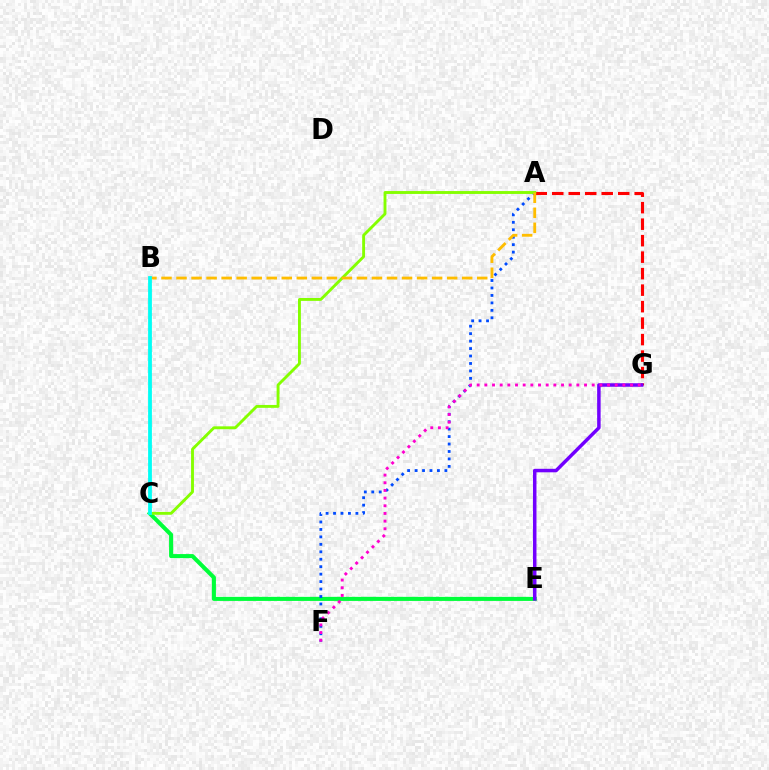{('C', 'E'): [{'color': '#00ff39', 'line_style': 'solid', 'thickness': 2.93}], ('A', 'G'): [{'color': '#ff0000', 'line_style': 'dashed', 'thickness': 2.24}], ('A', 'F'): [{'color': '#004bff', 'line_style': 'dotted', 'thickness': 2.02}], ('A', 'C'): [{'color': '#84ff00', 'line_style': 'solid', 'thickness': 2.07}], ('E', 'G'): [{'color': '#7200ff', 'line_style': 'solid', 'thickness': 2.51}], ('A', 'B'): [{'color': '#ffbd00', 'line_style': 'dashed', 'thickness': 2.04}], ('F', 'G'): [{'color': '#ff00cf', 'line_style': 'dotted', 'thickness': 2.08}], ('B', 'C'): [{'color': '#00fff6', 'line_style': 'solid', 'thickness': 2.73}]}